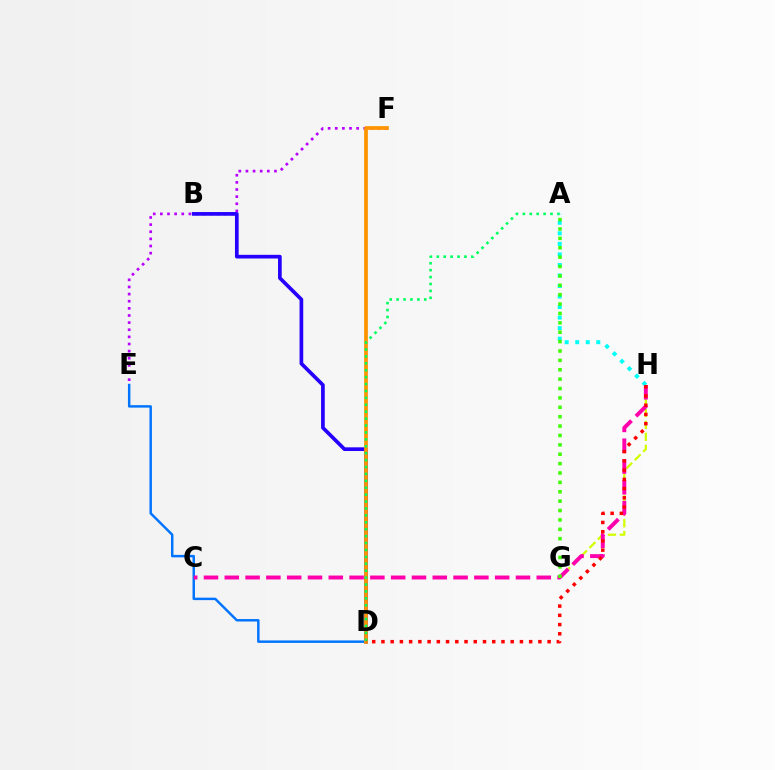{('E', 'F'): [{'color': '#b900ff', 'line_style': 'dotted', 'thickness': 1.94}], ('G', 'H'): [{'color': '#d1ff00', 'line_style': 'dashed', 'thickness': 1.62}], ('B', 'D'): [{'color': '#2500ff', 'line_style': 'solid', 'thickness': 2.65}], ('D', 'E'): [{'color': '#0074ff', 'line_style': 'solid', 'thickness': 1.77}], ('D', 'F'): [{'color': '#ff9400', 'line_style': 'solid', 'thickness': 2.68}], ('C', 'H'): [{'color': '#ff00ac', 'line_style': 'dashed', 'thickness': 2.83}], ('A', 'D'): [{'color': '#00ff5c', 'line_style': 'dotted', 'thickness': 1.88}], ('A', 'H'): [{'color': '#00fff6', 'line_style': 'dotted', 'thickness': 2.86}], ('D', 'H'): [{'color': '#ff0000', 'line_style': 'dotted', 'thickness': 2.51}], ('A', 'G'): [{'color': '#3dff00', 'line_style': 'dotted', 'thickness': 2.55}]}